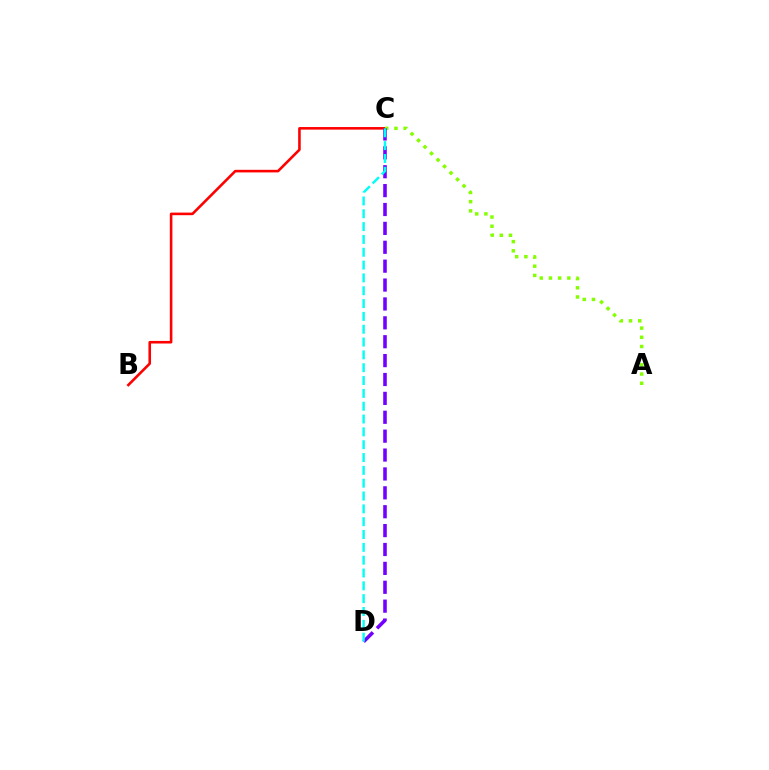{('B', 'C'): [{'color': '#ff0000', 'line_style': 'solid', 'thickness': 1.87}], ('A', 'C'): [{'color': '#84ff00', 'line_style': 'dotted', 'thickness': 2.5}], ('C', 'D'): [{'color': '#7200ff', 'line_style': 'dashed', 'thickness': 2.57}, {'color': '#00fff6', 'line_style': 'dashed', 'thickness': 1.74}]}